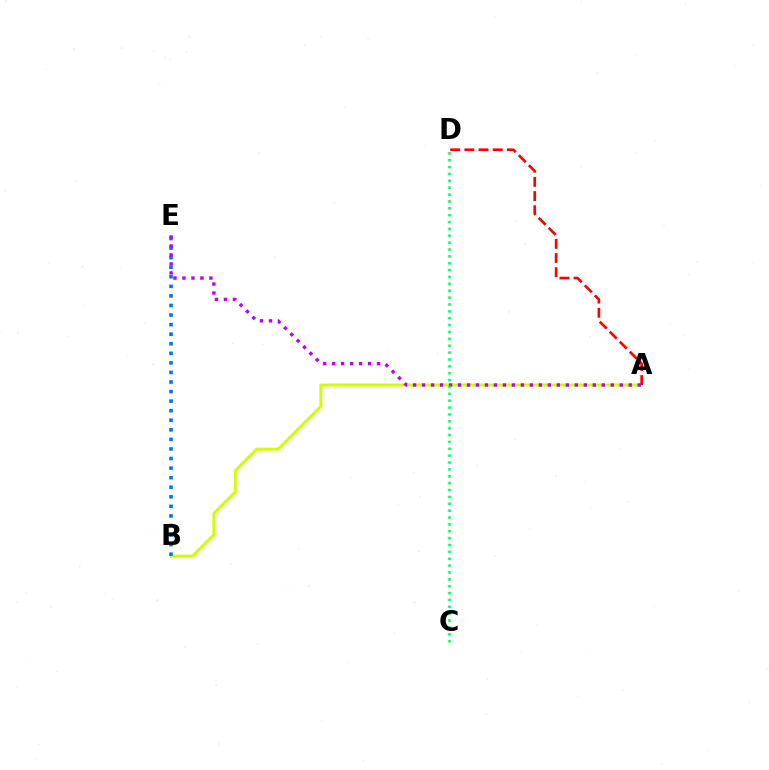{('A', 'B'): [{'color': '#d1ff00', 'line_style': 'solid', 'thickness': 2.16}], ('B', 'E'): [{'color': '#0074ff', 'line_style': 'dotted', 'thickness': 2.6}], ('A', 'D'): [{'color': '#ff0000', 'line_style': 'dashed', 'thickness': 1.92}], ('A', 'E'): [{'color': '#b900ff', 'line_style': 'dotted', 'thickness': 2.44}], ('C', 'D'): [{'color': '#00ff5c', 'line_style': 'dotted', 'thickness': 1.87}]}